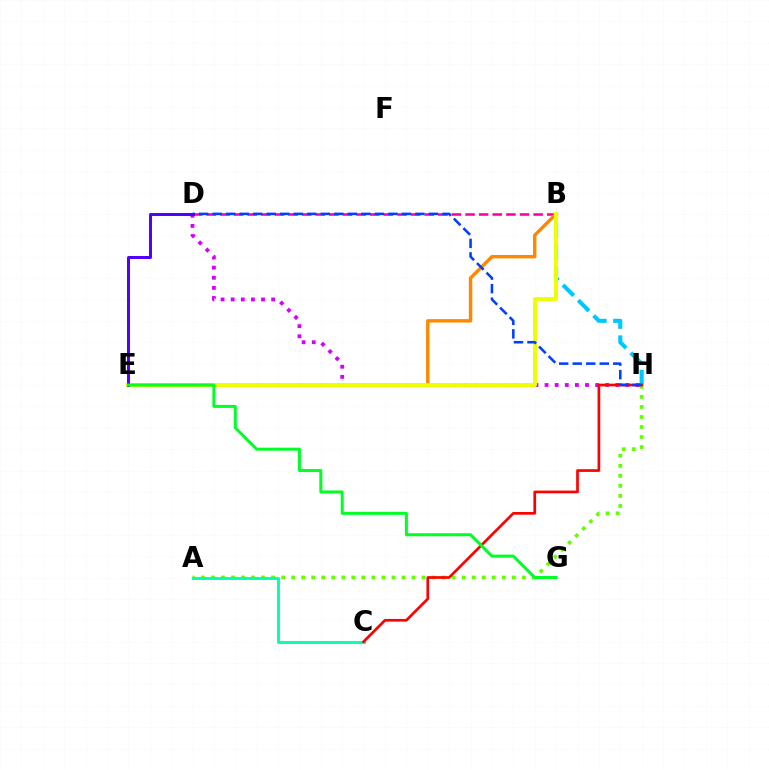{('B', 'H'): [{'color': '#00c7ff', 'line_style': 'dashed', 'thickness': 2.94}], ('A', 'H'): [{'color': '#66ff00', 'line_style': 'dotted', 'thickness': 2.73}], ('B', 'D'): [{'color': '#ff00a0', 'line_style': 'dashed', 'thickness': 1.85}], ('A', 'C'): [{'color': '#00ffaf', 'line_style': 'solid', 'thickness': 2.09}], ('D', 'H'): [{'color': '#d600ff', 'line_style': 'dotted', 'thickness': 2.75}, {'color': '#003fff', 'line_style': 'dashed', 'thickness': 1.84}], ('B', 'E'): [{'color': '#ff8800', 'line_style': 'solid', 'thickness': 2.46}, {'color': '#eeff00', 'line_style': 'solid', 'thickness': 2.82}], ('C', 'H'): [{'color': '#ff0000', 'line_style': 'solid', 'thickness': 1.94}], ('D', 'E'): [{'color': '#4f00ff', 'line_style': 'solid', 'thickness': 2.15}], ('E', 'G'): [{'color': '#00ff27', 'line_style': 'solid', 'thickness': 2.16}]}